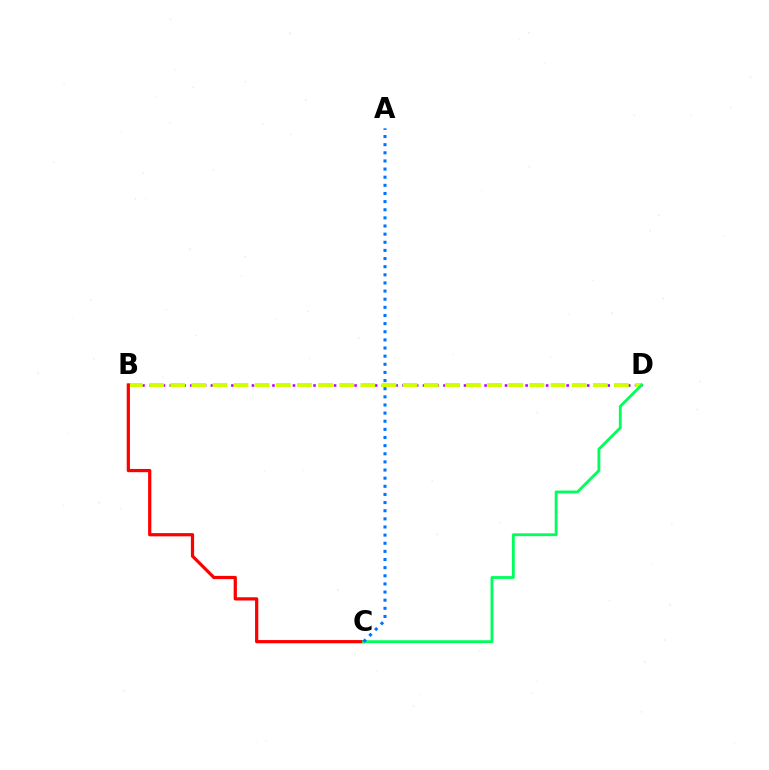{('B', 'D'): [{'color': '#b900ff', 'line_style': 'dotted', 'thickness': 1.86}, {'color': '#d1ff00', 'line_style': 'dashed', 'thickness': 2.87}], ('B', 'C'): [{'color': '#ff0000', 'line_style': 'solid', 'thickness': 2.33}], ('C', 'D'): [{'color': '#00ff5c', 'line_style': 'solid', 'thickness': 2.04}], ('A', 'C'): [{'color': '#0074ff', 'line_style': 'dotted', 'thickness': 2.21}]}